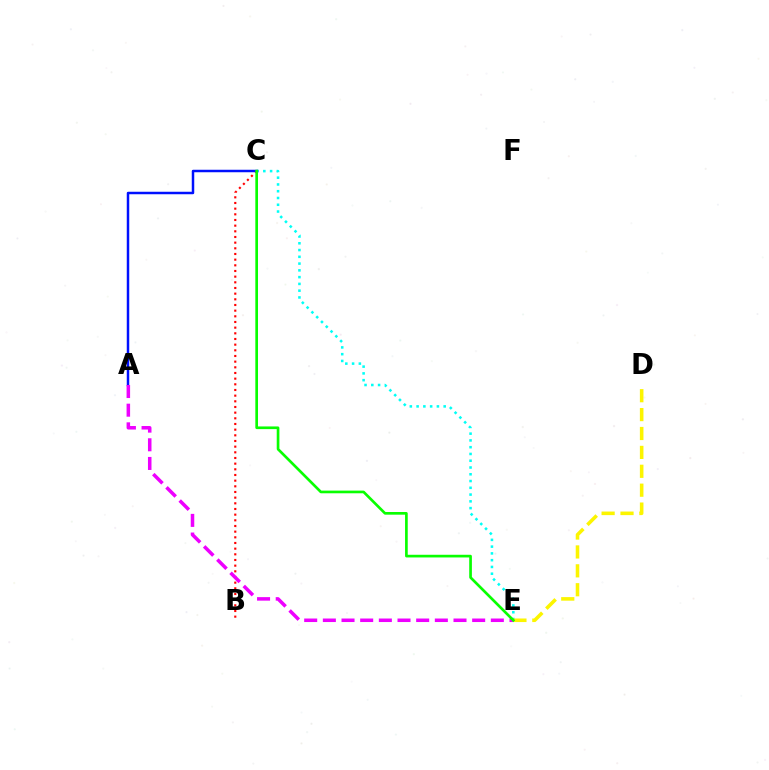{('C', 'E'): [{'color': '#00fff6', 'line_style': 'dotted', 'thickness': 1.84}, {'color': '#08ff00', 'line_style': 'solid', 'thickness': 1.92}], ('B', 'C'): [{'color': '#ff0000', 'line_style': 'dotted', 'thickness': 1.54}], ('A', 'C'): [{'color': '#0010ff', 'line_style': 'solid', 'thickness': 1.79}], ('A', 'E'): [{'color': '#ee00ff', 'line_style': 'dashed', 'thickness': 2.54}], ('D', 'E'): [{'color': '#fcf500', 'line_style': 'dashed', 'thickness': 2.57}]}